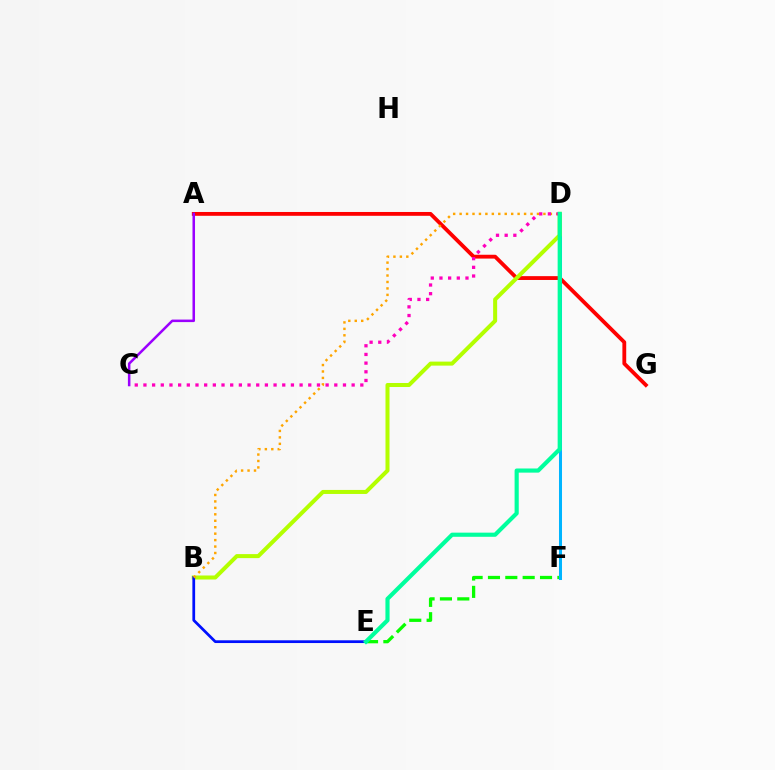{('A', 'G'): [{'color': '#ff0000', 'line_style': 'solid', 'thickness': 2.75}], ('E', 'F'): [{'color': '#08ff00', 'line_style': 'dashed', 'thickness': 2.36}], ('D', 'F'): [{'color': '#00b5ff', 'line_style': 'solid', 'thickness': 2.17}], ('B', 'D'): [{'color': '#b3ff00', 'line_style': 'solid', 'thickness': 2.89}, {'color': '#ffa500', 'line_style': 'dotted', 'thickness': 1.75}], ('A', 'C'): [{'color': '#9b00ff', 'line_style': 'solid', 'thickness': 1.82}], ('B', 'E'): [{'color': '#0010ff', 'line_style': 'solid', 'thickness': 1.98}], ('C', 'D'): [{'color': '#ff00bd', 'line_style': 'dotted', 'thickness': 2.36}], ('D', 'E'): [{'color': '#00ff9d', 'line_style': 'solid', 'thickness': 2.98}]}